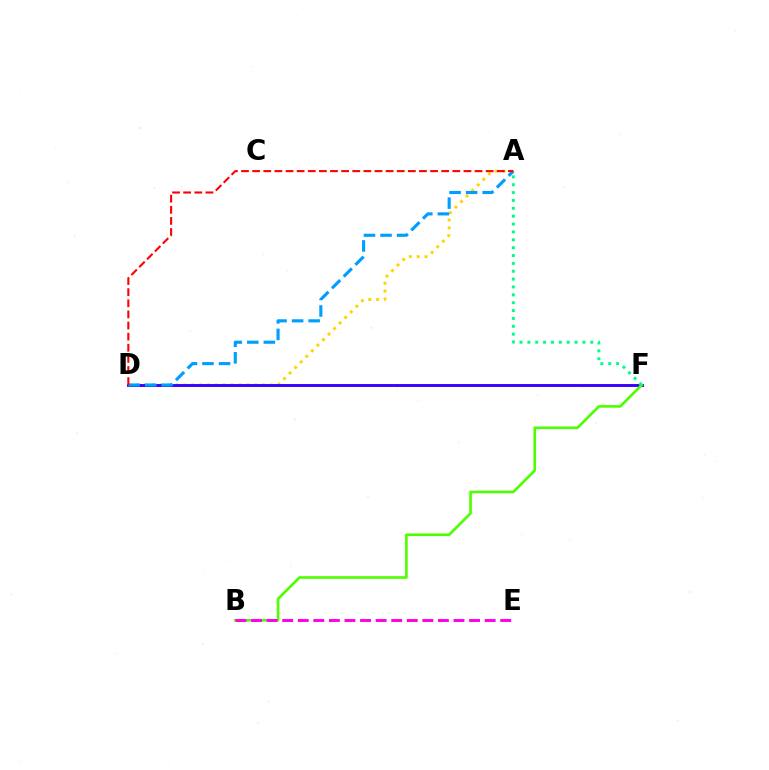{('A', 'D'): [{'color': '#ffd500', 'line_style': 'dotted', 'thickness': 2.14}, {'color': '#009eff', 'line_style': 'dashed', 'thickness': 2.25}, {'color': '#ff0000', 'line_style': 'dashed', 'thickness': 1.51}], ('D', 'F'): [{'color': '#3700ff', 'line_style': 'solid', 'thickness': 2.08}], ('B', 'F'): [{'color': '#4fff00', 'line_style': 'solid', 'thickness': 1.92}], ('B', 'E'): [{'color': '#ff00ed', 'line_style': 'dashed', 'thickness': 2.12}], ('A', 'F'): [{'color': '#00ff86', 'line_style': 'dotted', 'thickness': 2.14}]}